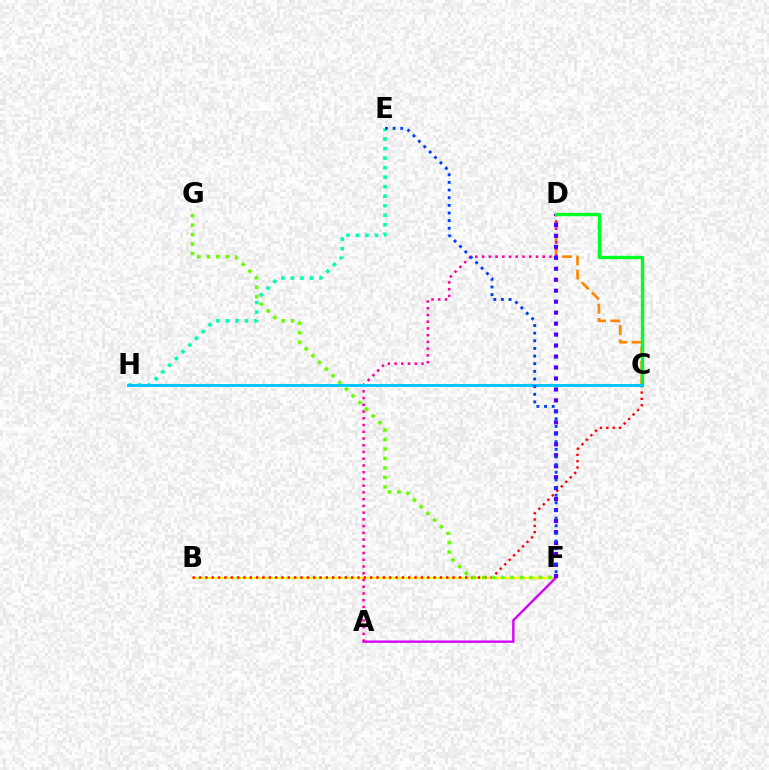{('C', 'D'): [{'color': '#ff8800', 'line_style': 'dashed', 'thickness': 1.94}, {'color': '#00ff27', 'line_style': 'solid', 'thickness': 2.43}], ('B', 'F'): [{'color': '#eeff00', 'line_style': 'solid', 'thickness': 1.58}], ('A', 'F'): [{'color': '#d600ff', 'line_style': 'solid', 'thickness': 1.72}], ('B', 'C'): [{'color': '#ff0000', 'line_style': 'dotted', 'thickness': 1.72}], ('F', 'G'): [{'color': '#66ff00', 'line_style': 'dotted', 'thickness': 2.57}], ('E', 'H'): [{'color': '#00ffaf', 'line_style': 'dotted', 'thickness': 2.59}], ('A', 'D'): [{'color': '#ff00a0', 'line_style': 'dotted', 'thickness': 1.83}], ('D', 'F'): [{'color': '#4f00ff', 'line_style': 'dotted', 'thickness': 2.98}], ('C', 'H'): [{'color': '#00c7ff', 'line_style': 'solid', 'thickness': 2.16}], ('E', 'F'): [{'color': '#003fff', 'line_style': 'dotted', 'thickness': 2.08}]}